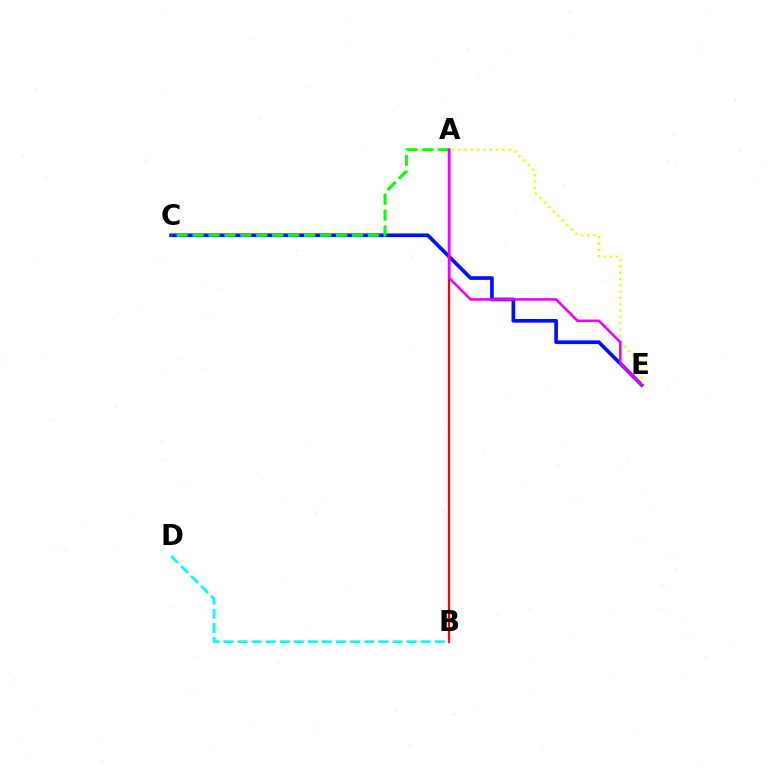{('C', 'E'): [{'color': '#0010ff', 'line_style': 'solid', 'thickness': 2.65}], ('A', 'C'): [{'color': '#08ff00', 'line_style': 'dashed', 'thickness': 2.16}], ('A', 'E'): [{'color': '#fcf500', 'line_style': 'dotted', 'thickness': 1.72}, {'color': '#ee00ff', 'line_style': 'solid', 'thickness': 1.87}], ('A', 'B'): [{'color': '#ff0000', 'line_style': 'solid', 'thickness': 1.64}], ('B', 'D'): [{'color': '#00fff6', 'line_style': 'dashed', 'thickness': 1.91}]}